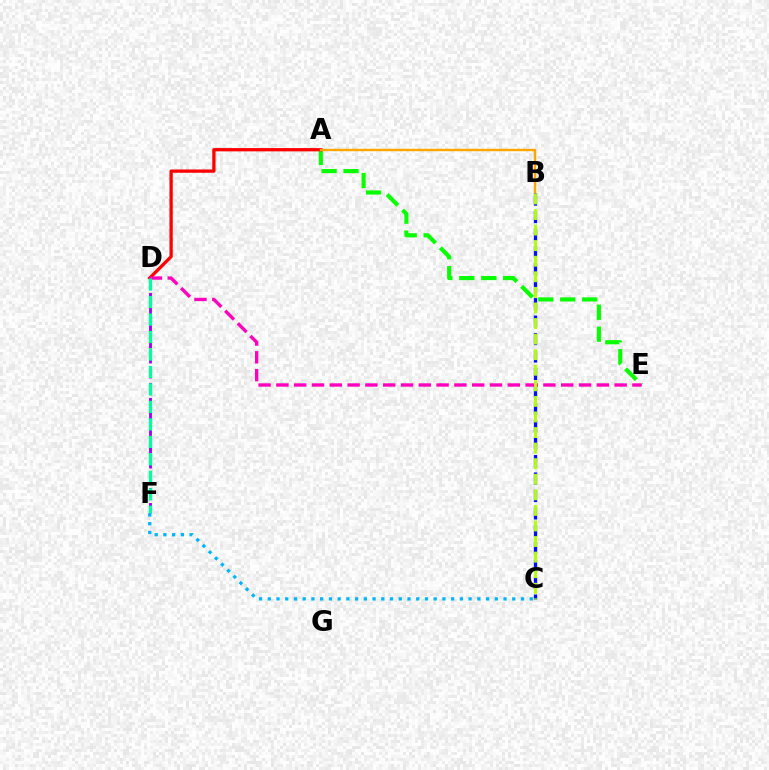{('A', 'E'): [{'color': '#08ff00', 'line_style': 'dashed', 'thickness': 2.98}], ('A', 'D'): [{'color': '#ff0000', 'line_style': 'solid', 'thickness': 2.36}], ('D', 'F'): [{'color': '#9b00ff', 'line_style': 'dashed', 'thickness': 2.04}, {'color': '#00ff9d', 'line_style': 'dashed', 'thickness': 2.37}], ('A', 'B'): [{'color': '#ffa500', 'line_style': 'solid', 'thickness': 1.75}], ('D', 'E'): [{'color': '#ff00bd', 'line_style': 'dashed', 'thickness': 2.42}], ('B', 'C'): [{'color': '#0010ff', 'line_style': 'dashed', 'thickness': 2.37}, {'color': '#b3ff00', 'line_style': 'dashed', 'thickness': 2.12}], ('C', 'F'): [{'color': '#00b5ff', 'line_style': 'dotted', 'thickness': 2.37}]}